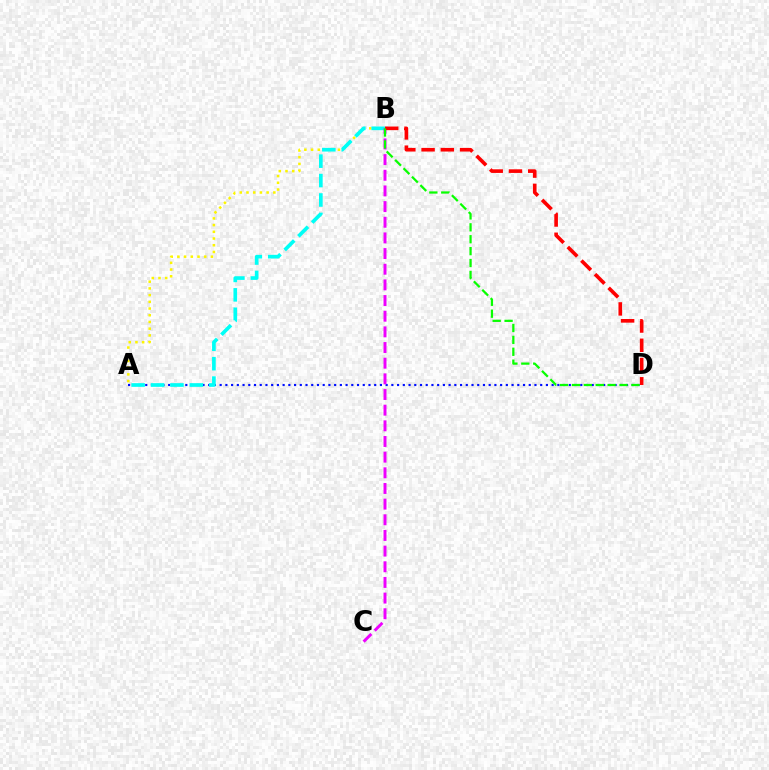{('A', 'B'): [{'color': '#fcf500', 'line_style': 'dotted', 'thickness': 1.82}, {'color': '#00fff6', 'line_style': 'dashed', 'thickness': 2.64}], ('A', 'D'): [{'color': '#0010ff', 'line_style': 'dotted', 'thickness': 1.56}], ('B', 'C'): [{'color': '#ee00ff', 'line_style': 'dashed', 'thickness': 2.13}], ('B', 'D'): [{'color': '#ff0000', 'line_style': 'dashed', 'thickness': 2.62}, {'color': '#08ff00', 'line_style': 'dashed', 'thickness': 1.62}]}